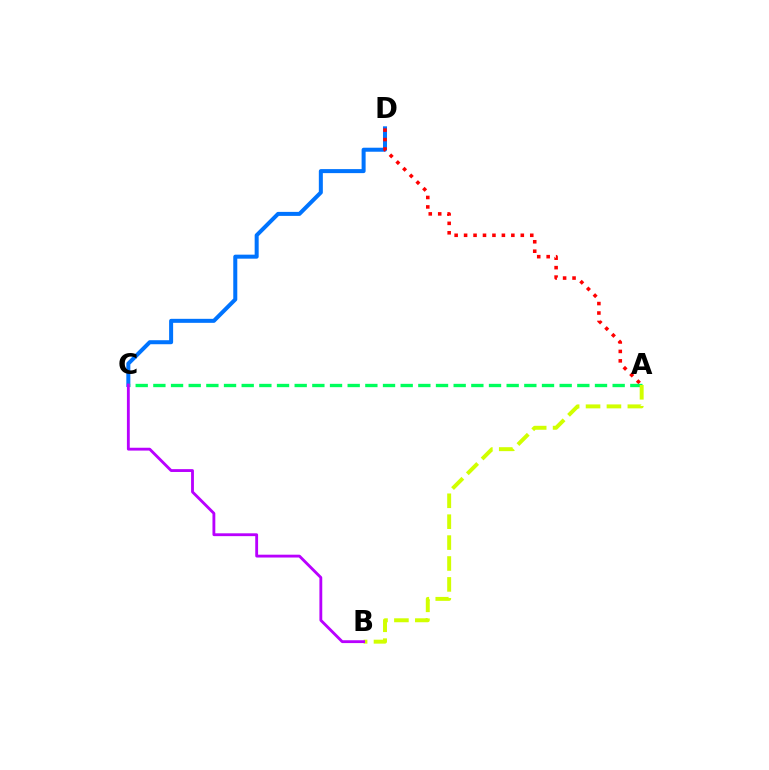{('C', 'D'): [{'color': '#0074ff', 'line_style': 'solid', 'thickness': 2.89}], ('A', 'D'): [{'color': '#ff0000', 'line_style': 'dotted', 'thickness': 2.57}], ('A', 'C'): [{'color': '#00ff5c', 'line_style': 'dashed', 'thickness': 2.4}], ('A', 'B'): [{'color': '#d1ff00', 'line_style': 'dashed', 'thickness': 2.84}], ('B', 'C'): [{'color': '#b900ff', 'line_style': 'solid', 'thickness': 2.04}]}